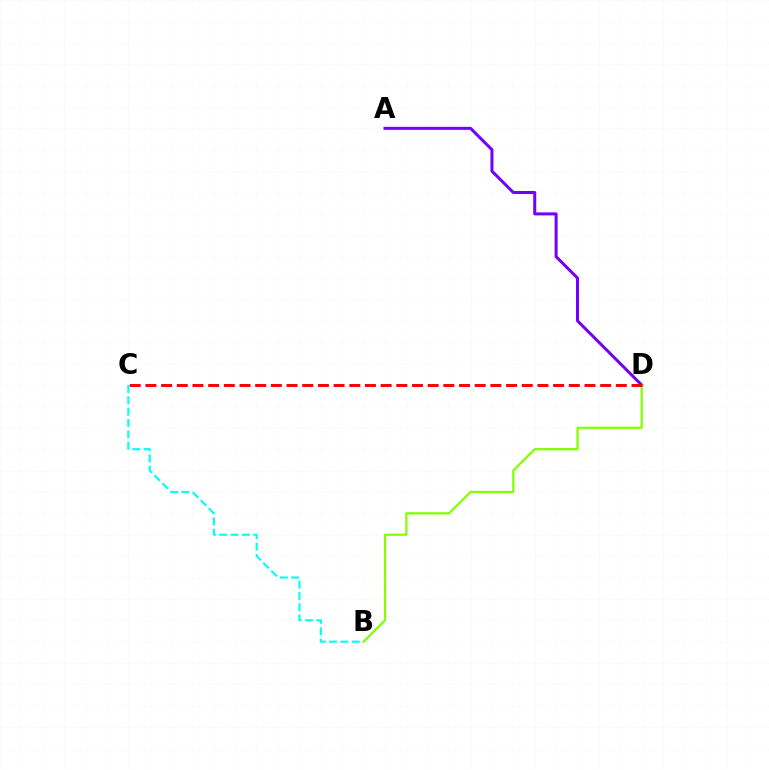{('B', 'C'): [{'color': '#00fff6', 'line_style': 'dashed', 'thickness': 1.54}], ('A', 'D'): [{'color': '#7200ff', 'line_style': 'solid', 'thickness': 2.17}], ('B', 'D'): [{'color': '#84ff00', 'line_style': 'solid', 'thickness': 1.61}], ('C', 'D'): [{'color': '#ff0000', 'line_style': 'dashed', 'thickness': 2.13}]}